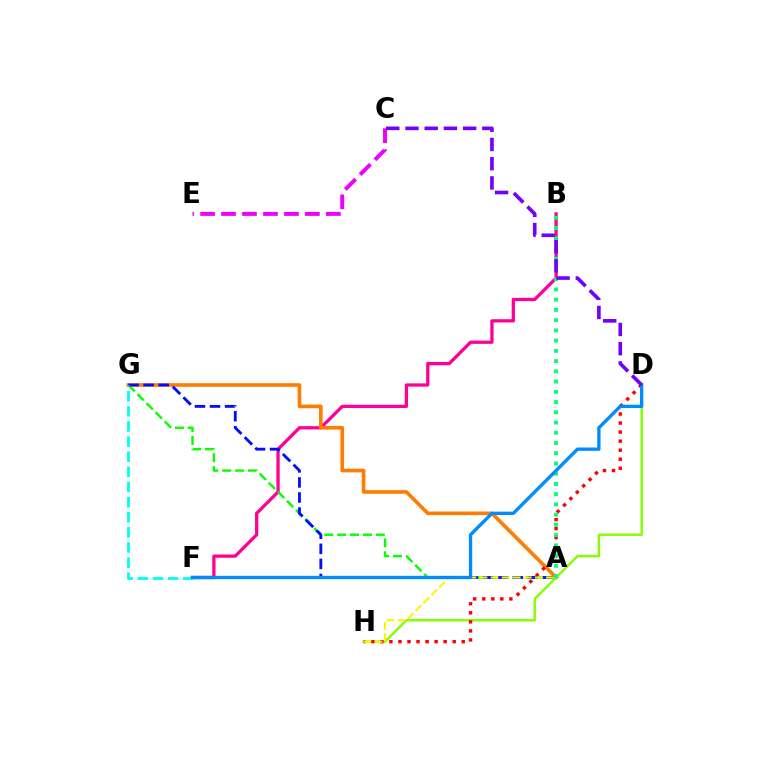{('B', 'F'): [{'color': '#ff0094', 'line_style': 'solid', 'thickness': 2.36}], ('C', 'E'): [{'color': '#ee00ff', 'line_style': 'dashed', 'thickness': 2.85}], ('A', 'G'): [{'color': '#08ff00', 'line_style': 'dashed', 'thickness': 1.75}, {'color': '#ff7c00', 'line_style': 'solid', 'thickness': 2.61}, {'color': '#0010ff', 'line_style': 'dashed', 'thickness': 2.04}], ('D', 'H'): [{'color': '#84ff00', 'line_style': 'solid', 'thickness': 1.75}, {'color': '#ff0000', 'line_style': 'dotted', 'thickness': 2.46}], ('A', 'H'): [{'color': '#fcf500', 'line_style': 'dashed', 'thickness': 1.5}], ('F', 'G'): [{'color': '#00fff6', 'line_style': 'dashed', 'thickness': 2.05}], ('A', 'B'): [{'color': '#00ff74', 'line_style': 'dotted', 'thickness': 2.78}], ('D', 'F'): [{'color': '#008cff', 'line_style': 'solid', 'thickness': 2.4}], ('C', 'D'): [{'color': '#7200ff', 'line_style': 'dashed', 'thickness': 2.61}]}